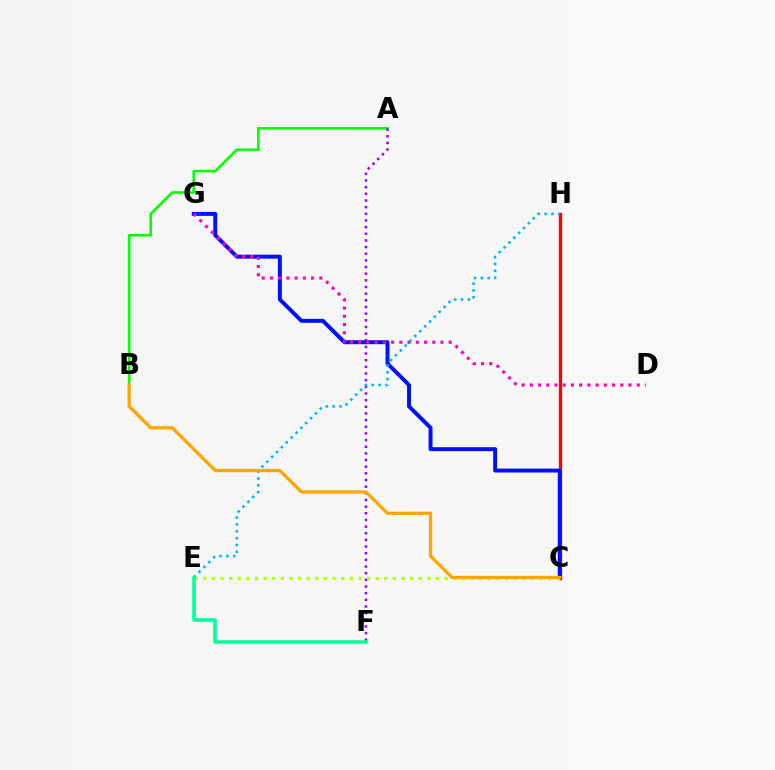{('C', 'H'): [{'color': '#ff0000', 'line_style': 'solid', 'thickness': 2.38}], ('C', 'G'): [{'color': '#0010ff', 'line_style': 'solid', 'thickness': 2.85}], ('A', 'B'): [{'color': '#08ff00', 'line_style': 'solid', 'thickness': 1.89}], ('D', 'G'): [{'color': '#ff00bd', 'line_style': 'dotted', 'thickness': 2.24}], ('A', 'F'): [{'color': '#9b00ff', 'line_style': 'dotted', 'thickness': 1.81}], ('C', 'E'): [{'color': '#b3ff00', 'line_style': 'dotted', 'thickness': 2.34}], ('E', 'H'): [{'color': '#00b5ff', 'line_style': 'dotted', 'thickness': 1.86}], ('B', 'C'): [{'color': '#ffa500', 'line_style': 'solid', 'thickness': 2.36}], ('E', 'F'): [{'color': '#00ff9d', 'line_style': 'solid', 'thickness': 2.53}]}